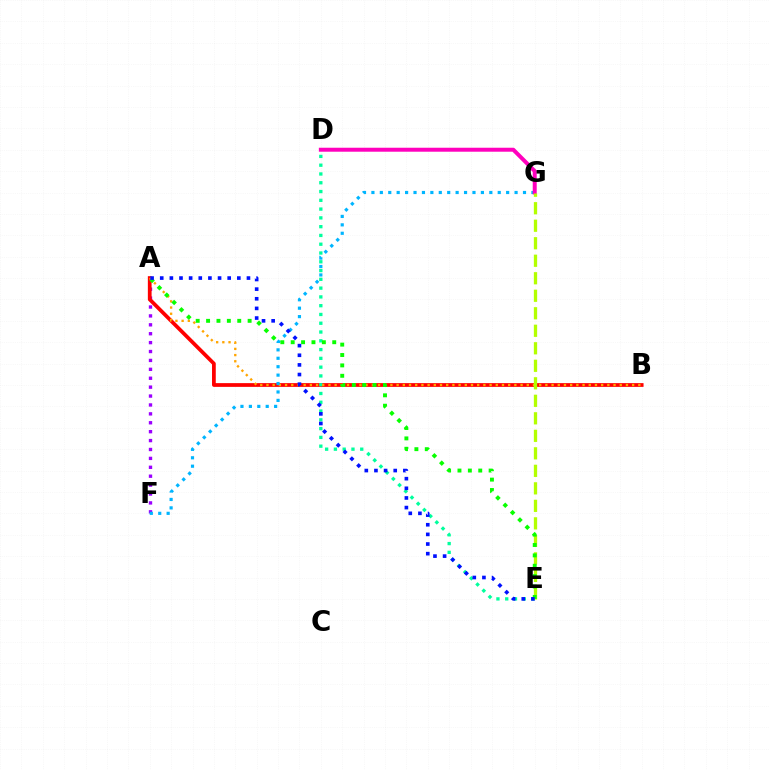{('A', 'F'): [{'color': '#9b00ff', 'line_style': 'dotted', 'thickness': 2.42}], ('A', 'B'): [{'color': '#ff0000', 'line_style': 'solid', 'thickness': 2.7}, {'color': '#ffa500', 'line_style': 'dotted', 'thickness': 1.68}], ('D', 'E'): [{'color': '#00ff9d', 'line_style': 'dotted', 'thickness': 2.39}], ('F', 'G'): [{'color': '#00b5ff', 'line_style': 'dotted', 'thickness': 2.29}], ('D', 'G'): [{'color': '#ff00bd', 'line_style': 'solid', 'thickness': 2.86}], ('E', 'G'): [{'color': '#b3ff00', 'line_style': 'dashed', 'thickness': 2.38}], ('A', 'E'): [{'color': '#08ff00', 'line_style': 'dotted', 'thickness': 2.82}, {'color': '#0010ff', 'line_style': 'dotted', 'thickness': 2.62}]}